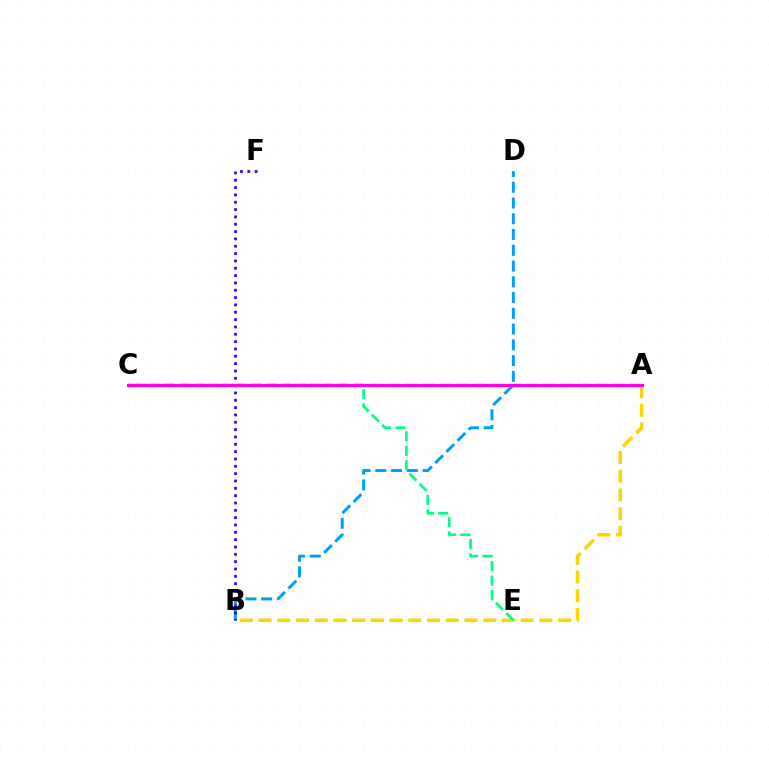{('A', 'C'): [{'color': '#4fff00', 'line_style': 'dotted', 'thickness': 1.92}, {'color': '#ff0000', 'line_style': 'dashed', 'thickness': 2.35}, {'color': '#ff00ed', 'line_style': 'solid', 'thickness': 2.19}], ('B', 'D'): [{'color': '#009eff', 'line_style': 'dashed', 'thickness': 2.14}], ('A', 'B'): [{'color': '#ffd500', 'line_style': 'dashed', 'thickness': 2.54}], ('C', 'E'): [{'color': '#00ff86', 'line_style': 'dashed', 'thickness': 1.97}], ('B', 'F'): [{'color': '#3700ff', 'line_style': 'dotted', 'thickness': 1.99}]}